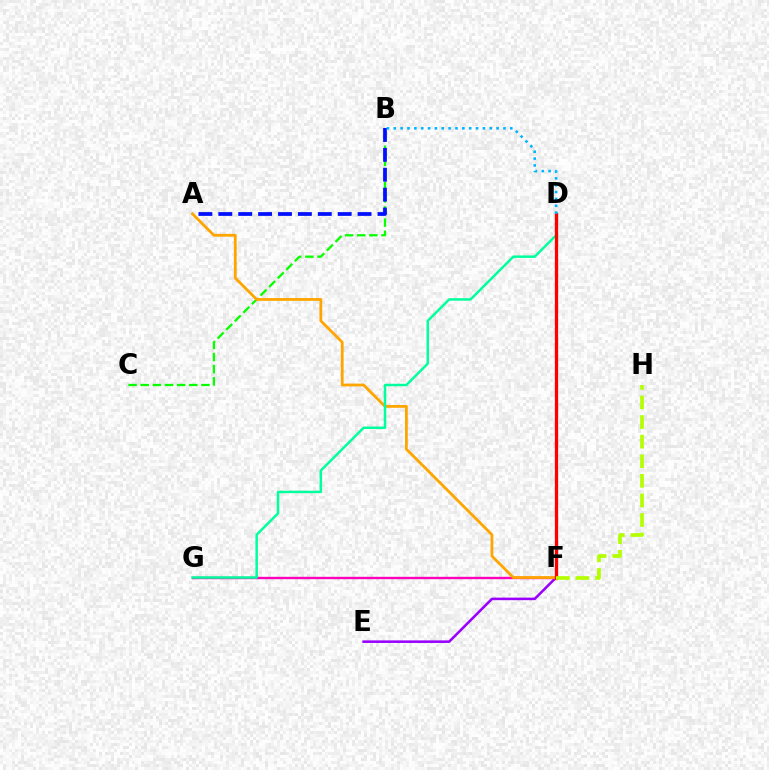{('B', 'C'): [{'color': '#08ff00', 'line_style': 'dashed', 'thickness': 1.65}], ('A', 'B'): [{'color': '#0010ff', 'line_style': 'dashed', 'thickness': 2.7}], ('F', 'G'): [{'color': '#ff00bd', 'line_style': 'solid', 'thickness': 1.71}], ('E', 'F'): [{'color': '#9b00ff', 'line_style': 'solid', 'thickness': 1.85}], ('A', 'F'): [{'color': '#ffa500', 'line_style': 'solid', 'thickness': 2.01}], ('D', 'G'): [{'color': '#00ff9d', 'line_style': 'solid', 'thickness': 1.79}], ('D', 'F'): [{'color': '#ff0000', 'line_style': 'solid', 'thickness': 2.36}], ('B', 'D'): [{'color': '#00b5ff', 'line_style': 'dotted', 'thickness': 1.86}], ('F', 'H'): [{'color': '#b3ff00', 'line_style': 'dashed', 'thickness': 2.66}]}